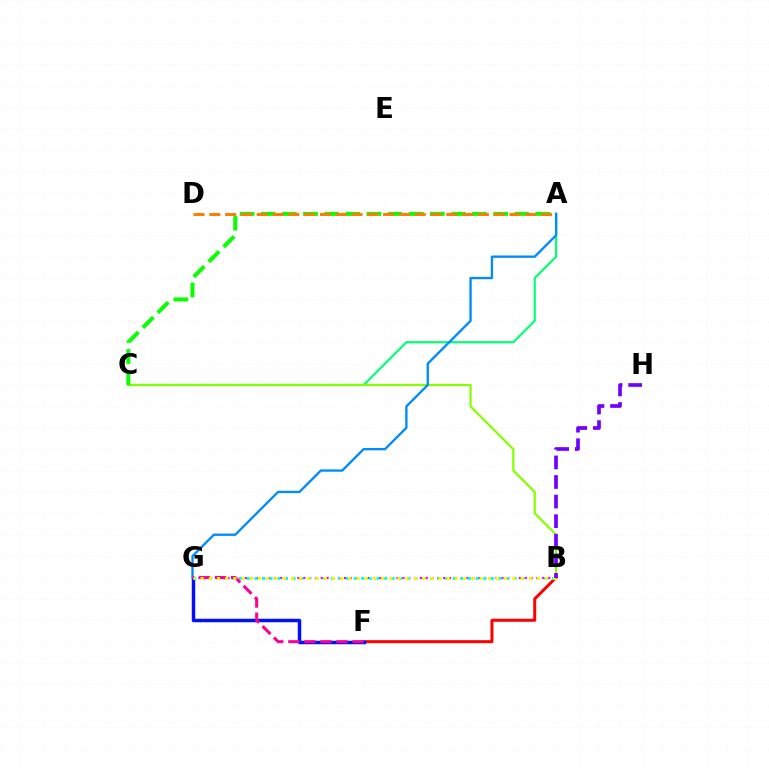{('A', 'C'): [{'color': '#00ff74', 'line_style': 'solid', 'thickness': 1.57}, {'color': '#08ff00', 'line_style': 'dashed', 'thickness': 2.87}], ('B', 'C'): [{'color': '#84ff00', 'line_style': 'solid', 'thickness': 1.58}], ('B', 'G'): [{'color': '#ee00ff', 'line_style': 'dotted', 'thickness': 1.58}, {'color': '#00fff6', 'line_style': 'dotted', 'thickness': 2.07}, {'color': '#fcf500', 'line_style': 'dotted', 'thickness': 2.23}], ('B', 'F'): [{'color': '#ff0000', 'line_style': 'solid', 'thickness': 2.16}], ('F', 'G'): [{'color': '#0010ff', 'line_style': 'solid', 'thickness': 2.49}, {'color': '#ff0094', 'line_style': 'dashed', 'thickness': 2.18}], ('A', 'G'): [{'color': '#008cff', 'line_style': 'solid', 'thickness': 1.69}], ('A', 'D'): [{'color': '#ff7c00', 'line_style': 'dashed', 'thickness': 2.15}], ('B', 'H'): [{'color': '#7200ff', 'line_style': 'dashed', 'thickness': 2.66}]}